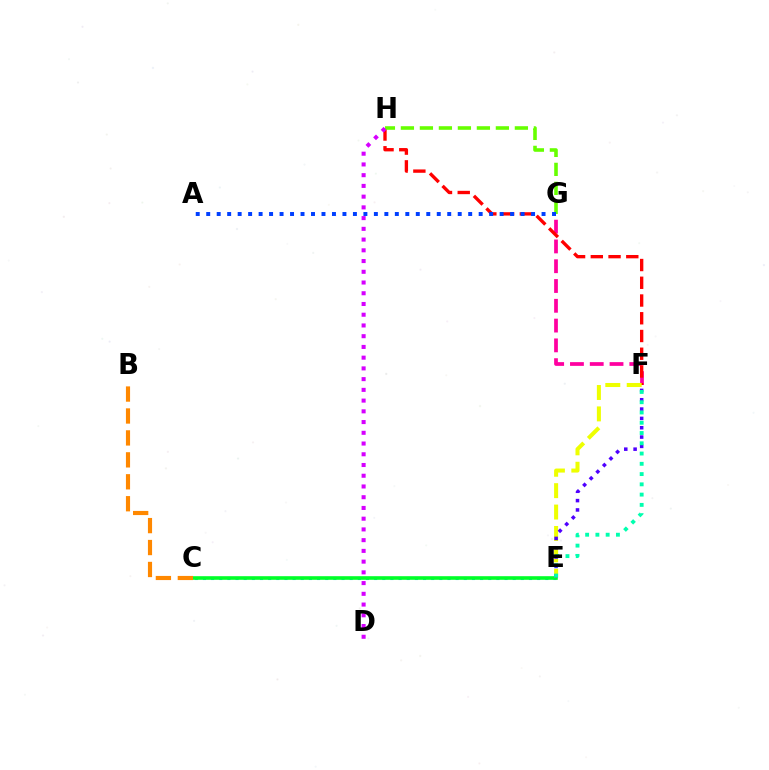{('C', 'E'): [{'color': '#00c7ff', 'line_style': 'dotted', 'thickness': 2.21}, {'color': '#00ff27', 'line_style': 'solid', 'thickness': 2.6}], ('F', 'G'): [{'color': '#ff00a0', 'line_style': 'dashed', 'thickness': 2.69}], ('F', 'H'): [{'color': '#ff0000', 'line_style': 'dashed', 'thickness': 2.41}], ('E', 'F'): [{'color': '#eeff00', 'line_style': 'dashed', 'thickness': 2.91}, {'color': '#4f00ff', 'line_style': 'dotted', 'thickness': 2.54}, {'color': '#00ffaf', 'line_style': 'dotted', 'thickness': 2.79}], ('G', 'H'): [{'color': '#66ff00', 'line_style': 'dashed', 'thickness': 2.58}], ('D', 'H'): [{'color': '#d600ff', 'line_style': 'dotted', 'thickness': 2.92}], ('A', 'G'): [{'color': '#003fff', 'line_style': 'dotted', 'thickness': 2.85}], ('B', 'C'): [{'color': '#ff8800', 'line_style': 'dashed', 'thickness': 2.98}]}